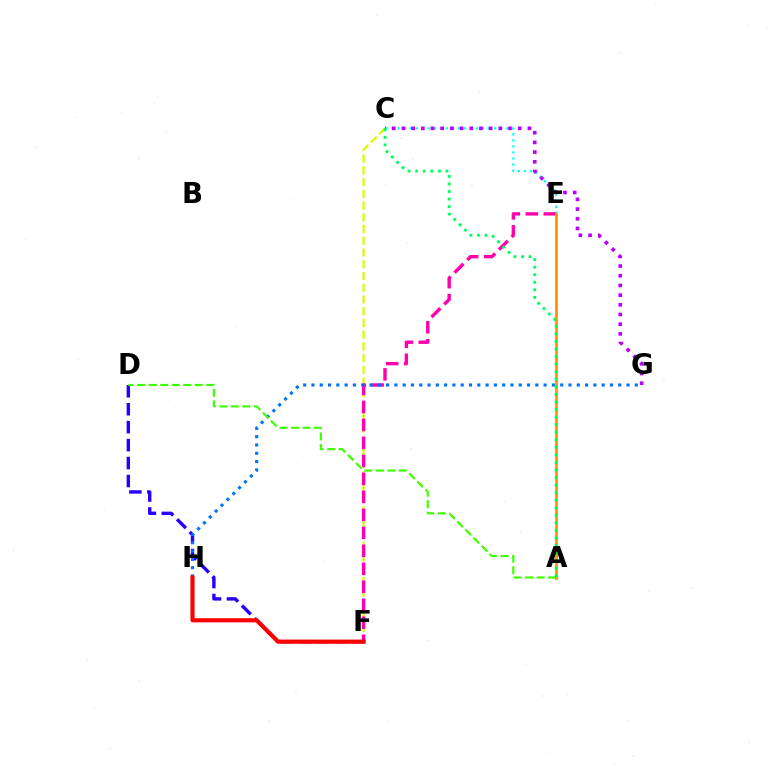{('C', 'E'): [{'color': '#00fff6', 'line_style': 'dotted', 'thickness': 1.64}], ('C', 'F'): [{'color': '#d1ff00', 'line_style': 'dashed', 'thickness': 1.59}], ('E', 'F'): [{'color': '#ff00ac', 'line_style': 'dashed', 'thickness': 2.44}], ('D', 'F'): [{'color': '#2500ff', 'line_style': 'dashed', 'thickness': 2.44}], ('G', 'H'): [{'color': '#0074ff', 'line_style': 'dotted', 'thickness': 2.25}], ('F', 'H'): [{'color': '#ff0000', 'line_style': 'solid', 'thickness': 3.0}], ('A', 'D'): [{'color': '#3dff00', 'line_style': 'dashed', 'thickness': 1.56}], ('A', 'E'): [{'color': '#ff9400', 'line_style': 'solid', 'thickness': 2.01}], ('C', 'G'): [{'color': '#b900ff', 'line_style': 'dotted', 'thickness': 2.63}], ('A', 'C'): [{'color': '#00ff5c', 'line_style': 'dotted', 'thickness': 2.05}]}